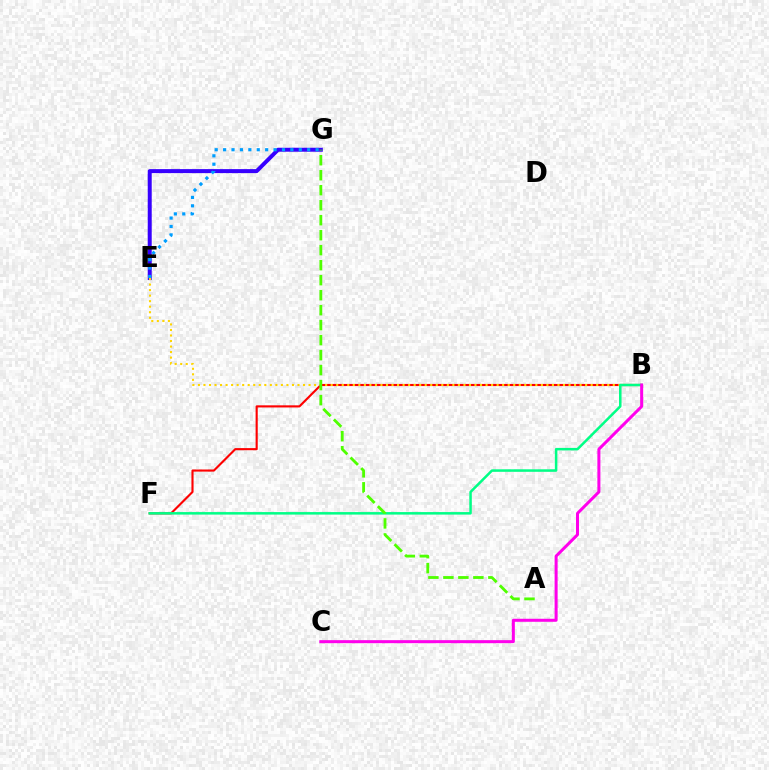{('E', 'G'): [{'color': '#3700ff', 'line_style': 'solid', 'thickness': 2.87}, {'color': '#009eff', 'line_style': 'dotted', 'thickness': 2.28}], ('B', 'F'): [{'color': '#ff0000', 'line_style': 'solid', 'thickness': 1.53}, {'color': '#00ff86', 'line_style': 'solid', 'thickness': 1.81}], ('B', 'E'): [{'color': '#ffd500', 'line_style': 'dotted', 'thickness': 1.5}], ('B', 'C'): [{'color': '#ff00ed', 'line_style': 'solid', 'thickness': 2.17}], ('A', 'G'): [{'color': '#4fff00', 'line_style': 'dashed', 'thickness': 2.04}]}